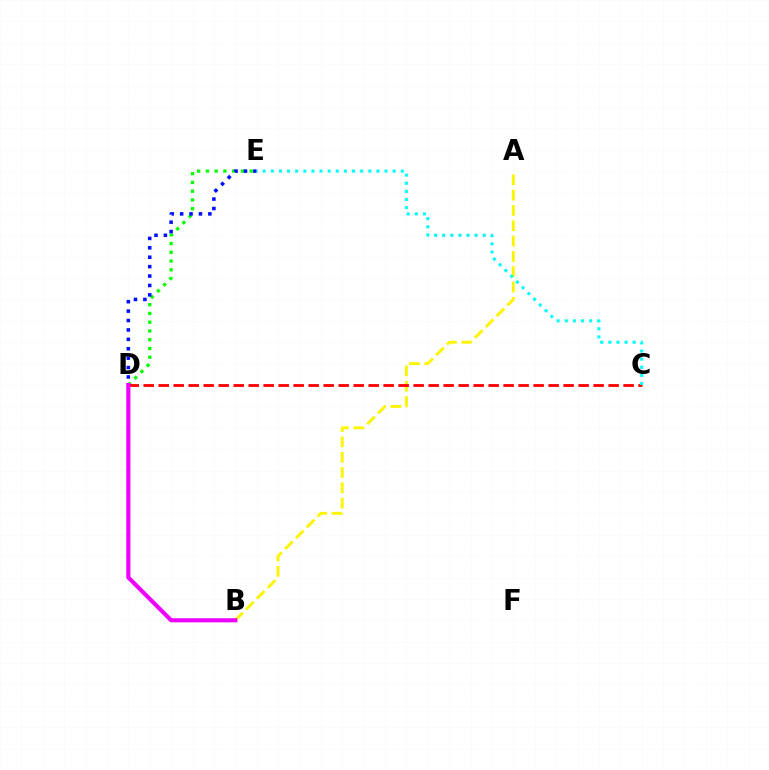{('A', 'B'): [{'color': '#fcf500', 'line_style': 'dashed', 'thickness': 2.08}], ('D', 'E'): [{'color': '#08ff00', 'line_style': 'dotted', 'thickness': 2.38}, {'color': '#0010ff', 'line_style': 'dotted', 'thickness': 2.56}], ('C', 'D'): [{'color': '#ff0000', 'line_style': 'dashed', 'thickness': 2.04}], ('B', 'D'): [{'color': '#ee00ff', 'line_style': 'solid', 'thickness': 2.97}], ('C', 'E'): [{'color': '#00fff6', 'line_style': 'dotted', 'thickness': 2.21}]}